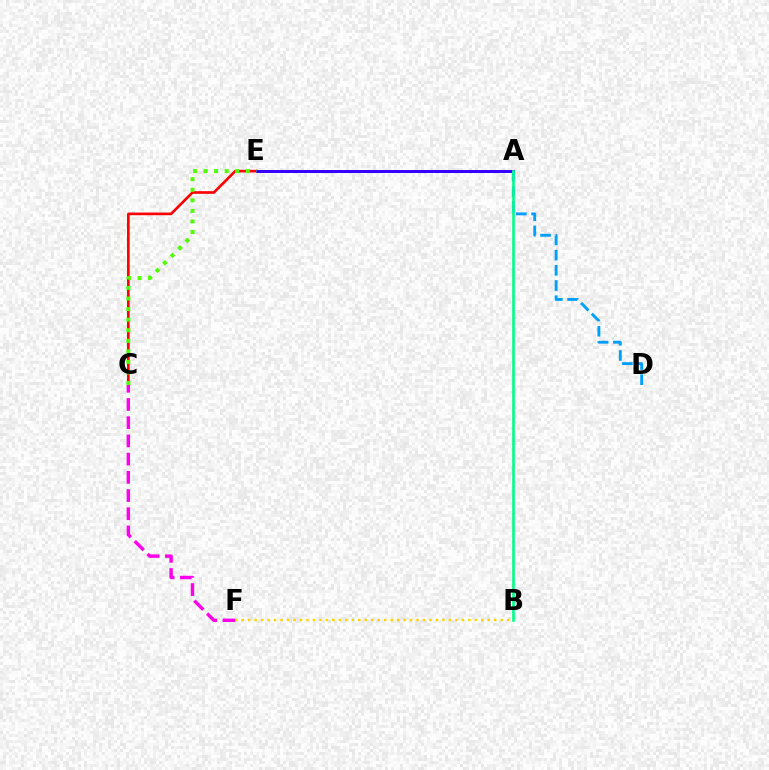{('C', 'E'): [{'color': '#ff0000', 'line_style': 'solid', 'thickness': 1.91}, {'color': '#4fff00', 'line_style': 'dotted', 'thickness': 2.87}], ('B', 'F'): [{'color': '#ffd500', 'line_style': 'dotted', 'thickness': 1.76}], ('A', 'E'): [{'color': '#3700ff', 'line_style': 'solid', 'thickness': 2.15}], ('A', 'D'): [{'color': '#009eff', 'line_style': 'dashed', 'thickness': 2.06}], ('A', 'B'): [{'color': '#00ff86', 'line_style': 'solid', 'thickness': 1.89}], ('C', 'F'): [{'color': '#ff00ed', 'line_style': 'dashed', 'thickness': 2.47}]}